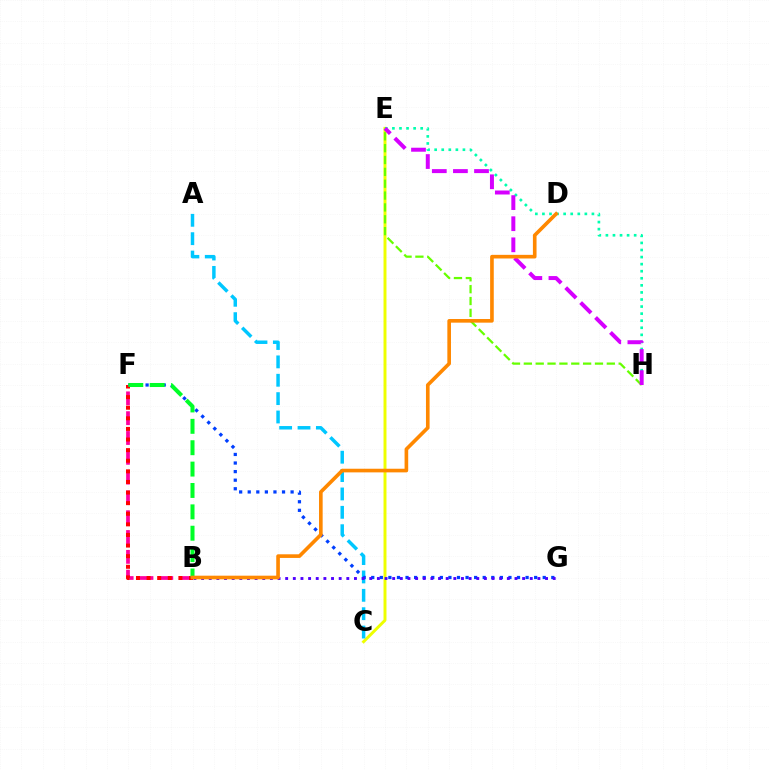{('C', 'E'): [{'color': '#eeff00', 'line_style': 'solid', 'thickness': 2.13}], ('E', 'H'): [{'color': '#00ffaf', 'line_style': 'dotted', 'thickness': 1.92}, {'color': '#66ff00', 'line_style': 'dashed', 'thickness': 1.61}, {'color': '#d600ff', 'line_style': 'dashed', 'thickness': 2.87}], ('B', 'F'): [{'color': '#ff00a0', 'line_style': 'dashed', 'thickness': 2.69}, {'color': '#ff0000', 'line_style': 'dotted', 'thickness': 2.88}, {'color': '#00ff27', 'line_style': 'dashed', 'thickness': 2.9}], ('A', 'C'): [{'color': '#00c7ff', 'line_style': 'dashed', 'thickness': 2.5}], ('F', 'G'): [{'color': '#003fff', 'line_style': 'dotted', 'thickness': 2.33}], ('B', 'G'): [{'color': '#4f00ff', 'line_style': 'dotted', 'thickness': 2.08}], ('B', 'D'): [{'color': '#ff8800', 'line_style': 'solid', 'thickness': 2.62}]}